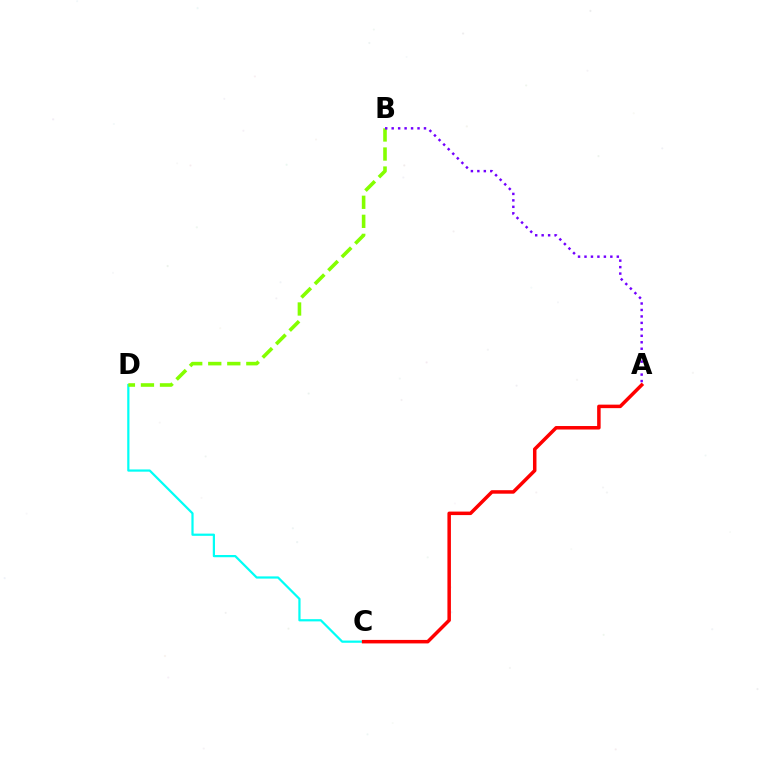{('C', 'D'): [{'color': '#00fff6', 'line_style': 'solid', 'thickness': 1.6}], ('B', 'D'): [{'color': '#84ff00', 'line_style': 'dashed', 'thickness': 2.59}], ('A', 'C'): [{'color': '#ff0000', 'line_style': 'solid', 'thickness': 2.52}], ('A', 'B'): [{'color': '#7200ff', 'line_style': 'dotted', 'thickness': 1.76}]}